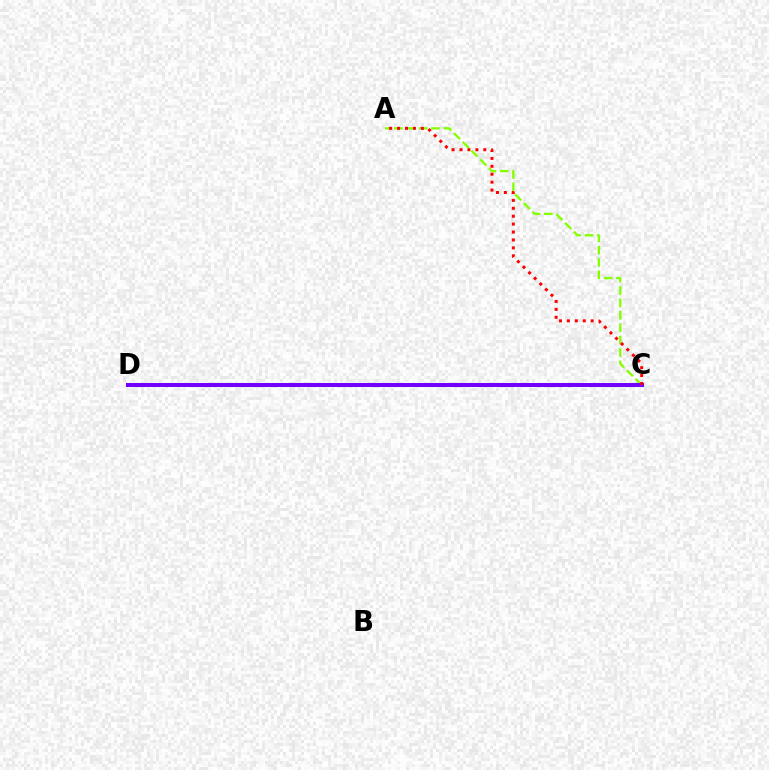{('A', 'C'): [{'color': '#84ff00', 'line_style': 'dashed', 'thickness': 1.68}, {'color': '#ff0000', 'line_style': 'dotted', 'thickness': 2.15}], ('C', 'D'): [{'color': '#00fff6', 'line_style': 'solid', 'thickness': 2.13}, {'color': '#7200ff', 'line_style': 'solid', 'thickness': 2.9}]}